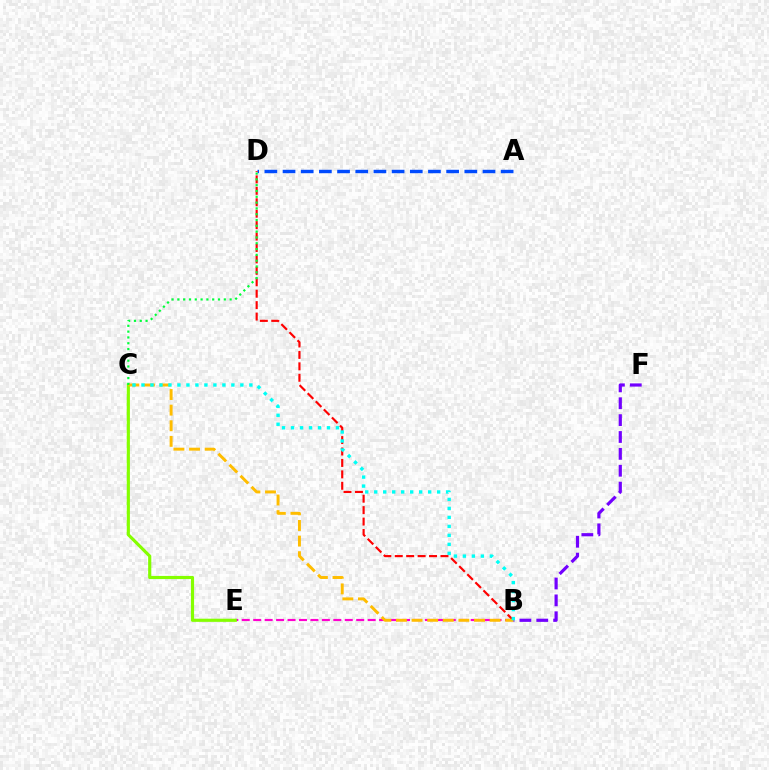{('B', 'E'): [{'color': '#ff00cf', 'line_style': 'dashed', 'thickness': 1.55}], ('C', 'E'): [{'color': '#84ff00', 'line_style': 'solid', 'thickness': 2.27}], ('B', 'F'): [{'color': '#7200ff', 'line_style': 'dashed', 'thickness': 2.29}], ('A', 'D'): [{'color': '#004bff', 'line_style': 'dashed', 'thickness': 2.47}], ('B', 'D'): [{'color': '#ff0000', 'line_style': 'dashed', 'thickness': 1.55}], ('B', 'C'): [{'color': '#ffbd00', 'line_style': 'dashed', 'thickness': 2.12}, {'color': '#00fff6', 'line_style': 'dotted', 'thickness': 2.44}], ('C', 'D'): [{'color': '#00ff39', 'line_style': 'dotted', 'thickness': 1.58}]}